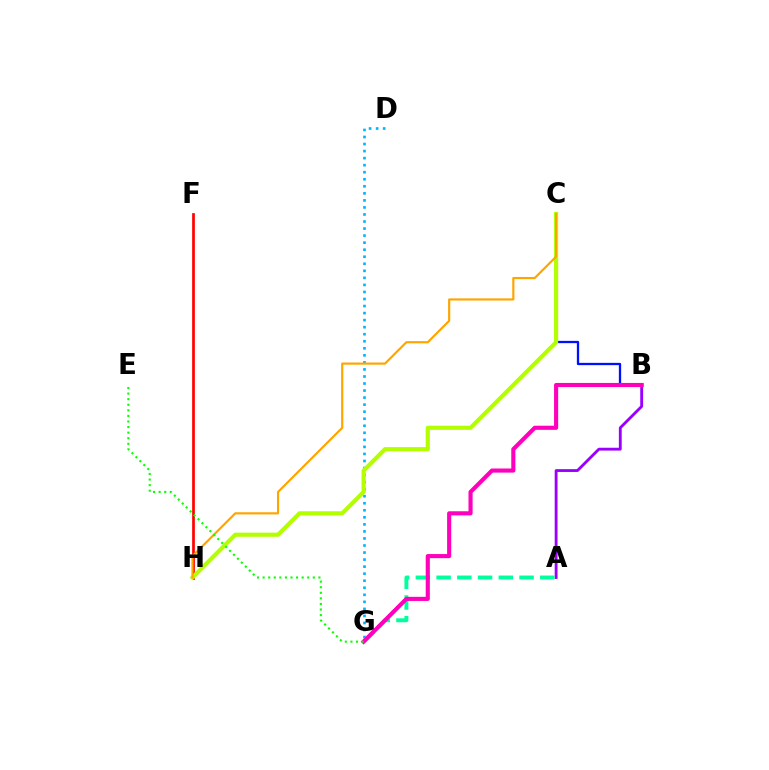{('B', 'C'): [{'color': '#0010ff', 'line_style': 'solid', 'thickness': 1.65}], ('A', 'B'): [{'color': '#9b00ff', 'line_style': 'solid', 'thickness': 2.04}], ('D', 'G'): [{'color': '#00b5ff', 'line_style': 'dotted', 'thickness': 1.91}], ('A', 'G'): [{'color': '#00ff9d', 'line_style': 'dashed', 'thickness': 2.82}], ('F', 'H'): [{'color': '#ff0000', 'line_style': 'solid', 'thickness': 1.94}], ('C', 'H'): [{'color': '#b3ff00', 'line_style': 'solid', 'thickness': 2.99}, {'color': '#ffa500', 'line_style': 'solid', 'thickness': 1.56}], ('B', 'G'): [{'color': '#ff00bd', 'line_style': 'solid', 'thickness': 2.97}], ('E', 'G'): [{'color': '#08ff00', 'line_style': 'dotted', 'thickness': 1.52}]}